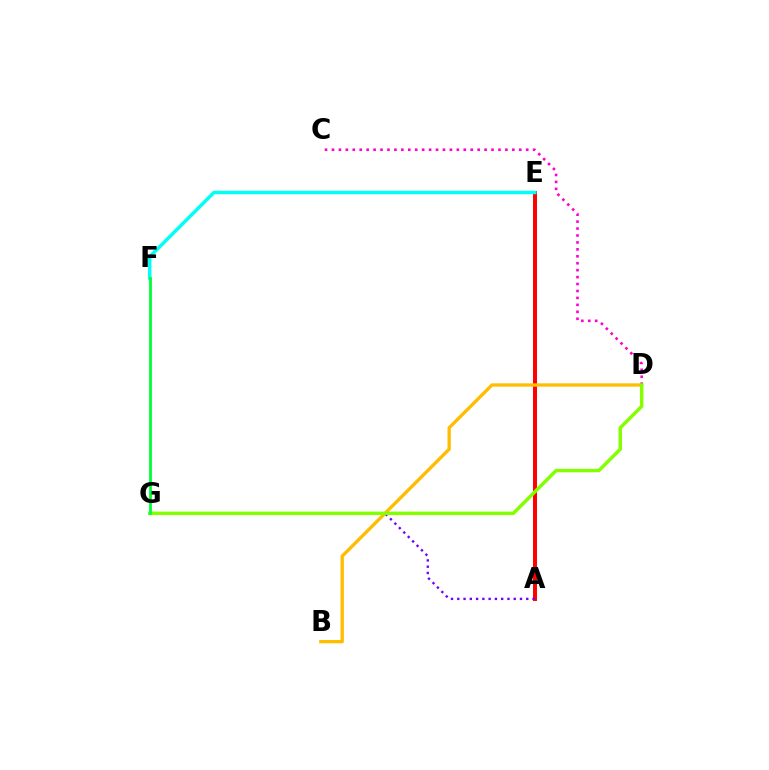{('A', 'E'): [{'color': '#004bff', 'line_style': 'solid', 'thickness': 1.51}, {'color': '#ff0000', 'line_style': 'solid', 'thickness': 2.85}], ('B', 'D'): [{'color': '#ffbd00', 'line_style': 'solid', 'thickness': 2.39}], ('A', 'G'): [{'color': '#7200ff', 'line_style': 'dotted', 'thickness': 1.7}], ('C', 'D'): [{'color': '#ff00cf', 'line_style': 'dotted', 'thickness': 1.88}], ('E', 'F'): [{'color': '#00fff6', 'line_style': 'solid', 'thickness': 2.5}], ('D', 'G'): [{'color': '#84ff00', 'line_style': 'solid', 'thickness': 2.49}], ('F', 'G'): [{'color': '#00ff39', 'line_style': 'solid', 'thickness': 2.04}]}